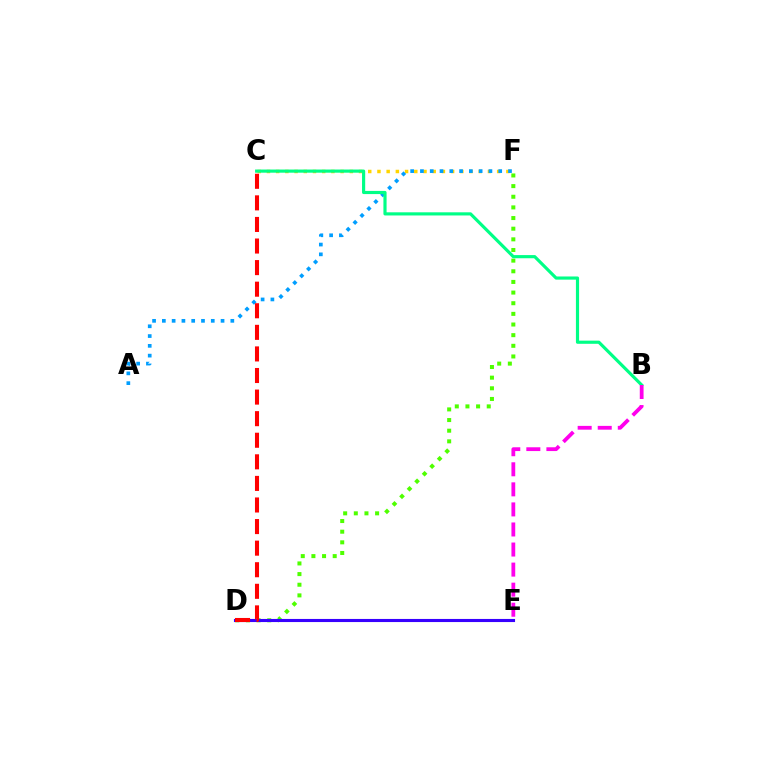{('D', 'F'): [{'color': '#4fff00', 'line_style': 'dotted', 'thickness': 2.89}], ('C', 'F'): [{'color': '#ffd500', 'line_style': 'dotted', 'thickness': 2.5}], ('D', 'E'): [{'color': '#3700ff', 'line_style': 'solid', 'thickness': 2.24}], ('A', 'F'): [{'color': '#009eff', 'line_style': 'dotted', 'thickness': 2.66}], ('C', 'D'): [{'color': '#ff0000', 'line_style': 'dashed', 'thickness': 2.93}], ('B', 'C'): [{'color': '#00ff86', 'line_style': 'solid', 'thickness': 2.28}], ('B', 'E'): [{'color': '#ff00ed', 'line_style': 'dashed', 'thickness': 2.73}]}